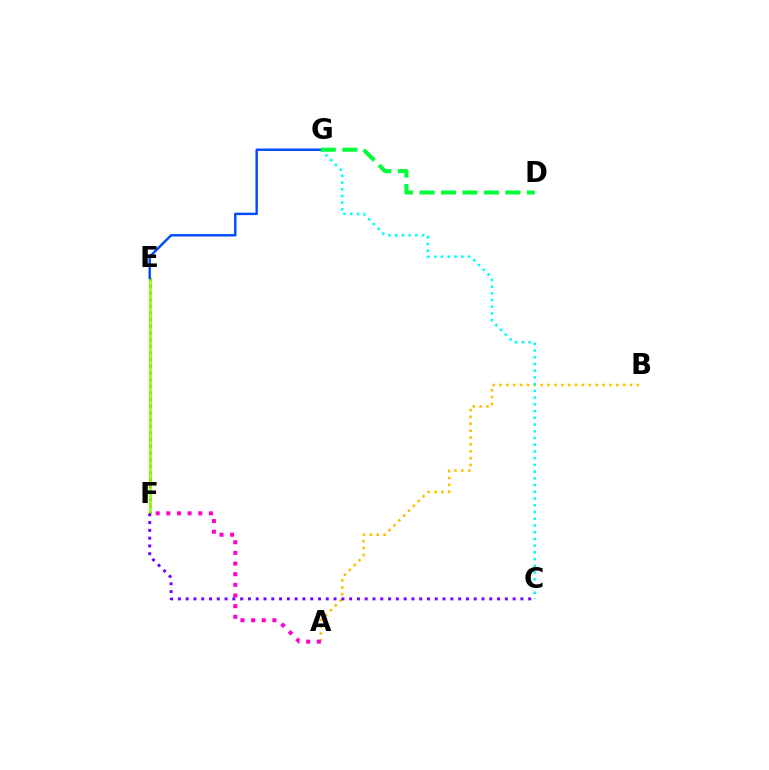{('E', 'F'): [{'color': '#ff0000', 'line_style': 'dotted', 'thickness': 1.81}, {'color': '#84ff00', 'line_style': 'solid', 'thickness': 1.86}], ('A', 'B'): [{'color': '#ffbd00', 'line_style': 'dotted', 'thickness': 1.87}], ('C', 'G'): [{'color': '#00fff6', 'line_style': 'dotted', 'thickness': 1.83}], ('E', 'G'): [{'color': '#004bff', 'line_style': 'solid', 'thickness': 1.75}], ('A', 'F'): [{'color': '#ff00cf', 'line_style': 'dotted', 'thickness': 2.89}], ('C', 'F'): [{'color': '#7200ff', 'line_style': 'dotted', 'thickness': 2.12}], ('D', 'G'): [{'color': '#00ff39', 'line_style': 'dashed', 'thickness': 2.92}]}